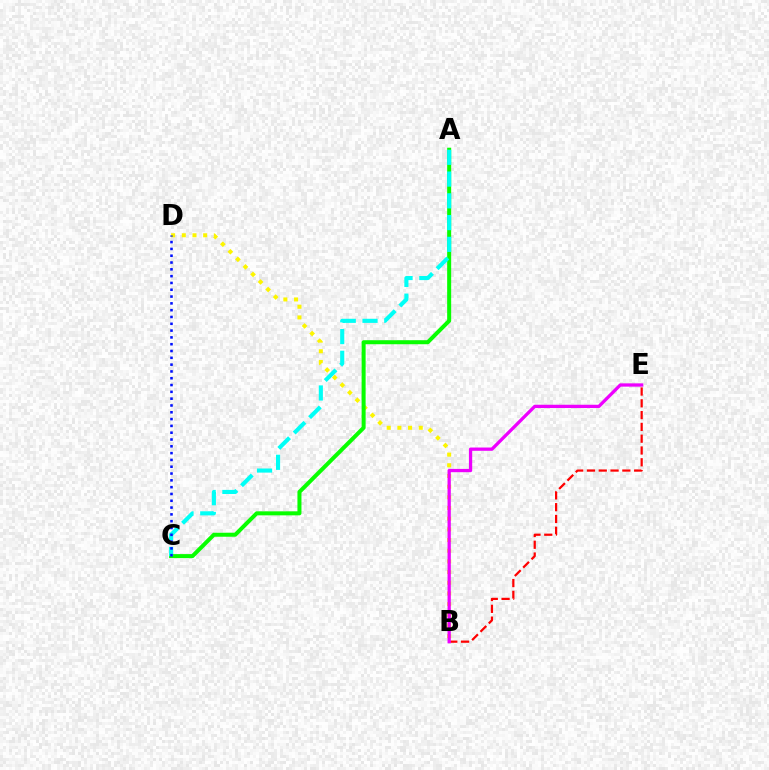{('B', 'D'): [{'color': '#fcf500', 'line_style': 'dotted', 'thickness': 2.9}], ('B', 'E'): [{'color': '#ff0000', 'line_style': 'dashed', 'thickness': 1.6}, {'color': '#ee00ff', 'line_style': 'solid', 'thickness': 2.36}], ('A', 'C'): [{'color': '#08ff00', 'line_style': 'solid', 'thickness': 2.89}, {'color': '#00fff6', 'line_style': 'dashed', 'thickness': 2.96}], ('C', 'D'): [{'color': '#0010ff', 'line_style': 'dotted', 'thickness': 1.85}]}